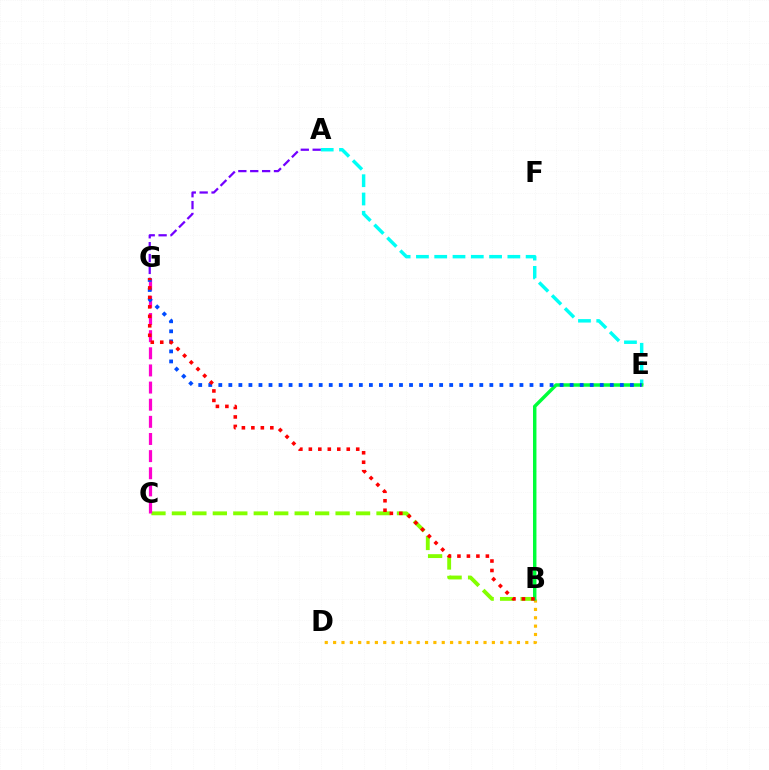{('B', 'D'): [{'color': '#ffbd00', 'line_style': 'dotted', 'thickness': 2.27}], ('B', 'C'): [{'color': '#84ff00', 'line_style': 'dashed', 'thickness': 2.78}], ('A', 'E'): [{'color': '#00fff6', 'line_style': 'dashed', 'thickness': 2.48}], ('B', 'E'): [{'color': '#00ff39', 'line_style': 'solid', 'thickness': 2.48}], ('C', 'G'): [{'color': '#ff00cf', 'line_style': 'dashed', 'thickness': 2.33}], ('E', 'G'): [{'color': '#004bff', 'line_style': 'dotted', 'thickness': 2.73}], ('A', 'G'): [{'color': '#7200ff', 'line_style': 'dashed', 'thickness': 1.61}], ('B', 'G'): [{'color': '#ff0000', 'line_style': 'dotted', 'thickness': 2.57}]}